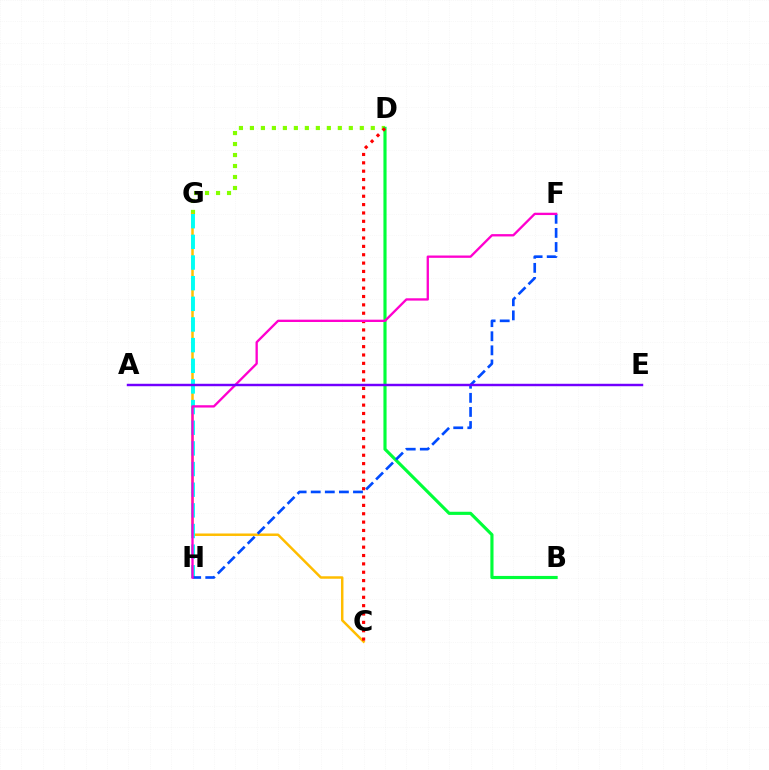{('D', 'G'): [{'color': '#84ff00', 'line_style': 'dotted', 'thickness': 2.99}], ('C', 'G'): [{'color': '#ffbd00', 'line_style': 'solid', 'thickness': 1.78}], ('G', 'H'): [{'color': '#00fff6', 'line_style': 'dashed', 'thickness': 2.81}], ('B', 'D'): [{'color': '#00ff39', 'line_style': 'solid', 'thickness': 2.27}], ('C', 'D'): [{'color': '#ff0000', 'line_style': 'dotted', 'thickness': 2.27}], ('F', 'H'): [{'color': '#004bff', 'line_style': 'dashed', 'thickness': 1.91}, {'color': '#ff00cf', 'line_style': 'solid', 'thickness': 1.67}], ('A', 'E'): [{'color': '#7200ff', 'line_style': 'solid', 'thickness': 1.76}]}